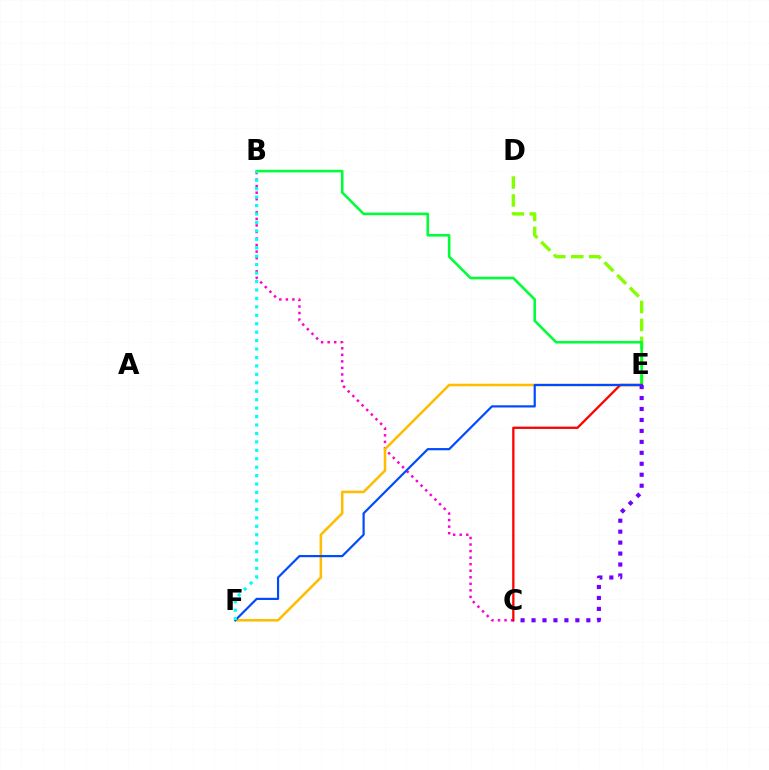{('D', 'E'): [{'color': '#84ff00', 'line_style': 'dashed', 'thickness': 2.44}], ('B', 'C'): [{'color': '#ff00cf', 'line_style': 'dotted', 'thickness': 1.78}], ('E', 'F'): [{'color': '#ffbd00', 'line_style': 'solid', 'thickness': 1.83}, {'color': '#004bff', 'line_style': 'solid', 'thickness': 1.58}], ('B', 'E'): [{'color': '#00ff39', 'line_style': 'solid', 'thickness': 1.87}], ('C', 'E'): [{'color': '#ff0000', 'line_style': 'solid', 'thickness': 1.65}, {'color': '#7200ff', 'line_style': 'dotted', 'thickness': 2.98}], ('B', 'F'): [{'color': '#00fff6', 'line_style': 'dotted', 'thickness': 2.29}]}